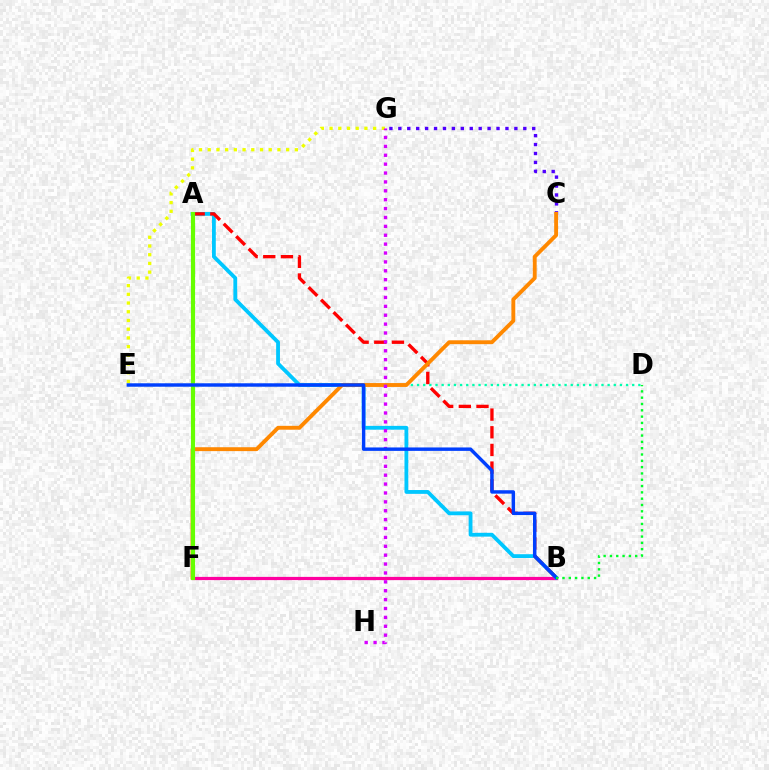{('C', 'G'): [{'color': '#4f00ff', 'line_style': 'dotted', 'thickness': 2.42}], ('B', 'F'): [{'color': '#ff00a0', 'line_style': 'solid', 'thickness': 2.31}], ('A', 'B'): [{'color': '#00c7ff', 'line_style': 'solid', 'thickness': 2.75}, {'color': '#ff0000', 'line_style': 'dashed', 'thickness': 2.4}], ('E', 'G'): [{'color': '#eeff00', 'line_style': 'dotted', 'thickness': 2.37}], ('D', 'E'): [{'color': '#00ffaf', 'line_style': 'dotted', 'thickness': 1.67}], ('C', 'F'): [{'color': '#ff8800', 'line_style': 'solid', 'thickness': 2.79}], ('G', 'H'): [{'color': '#d600ff', 'line_style': 'dotted', 'thickness': 2.41}], ('A', 'F'): [{'color': '#66ff00', 'line_style': 'solid', 'thickness': 2.99}], ('B', 'E'): [{'color': '#003fff', 'line_style': 'solid', 'thickness': 2.47}], ('B', 'D'): [{'color': '#00ff27', 'line_style': 'dotted', 'thickness': 1.72}]}